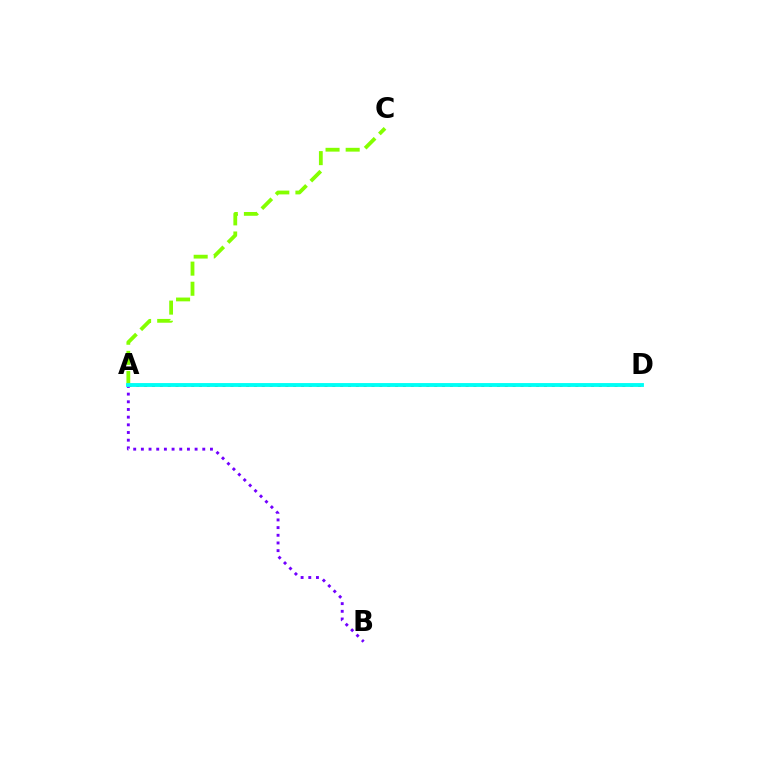{('A', 'C'): [{'color': '#84ff00', 'line_style': 'dashed', 'thickness': 2.73}], ('A', 'B'): [{'color': '#7200ff', 'line_style': 'dotted', 'thickness': 2.09}], ('A', 'D'): [{'color': '#ff0000', 'line_style': 'dotted', 'thickness': 2.13}, {'color': '#00fff6', 'line_style': 'solid', 'thickness': 2.78}]}